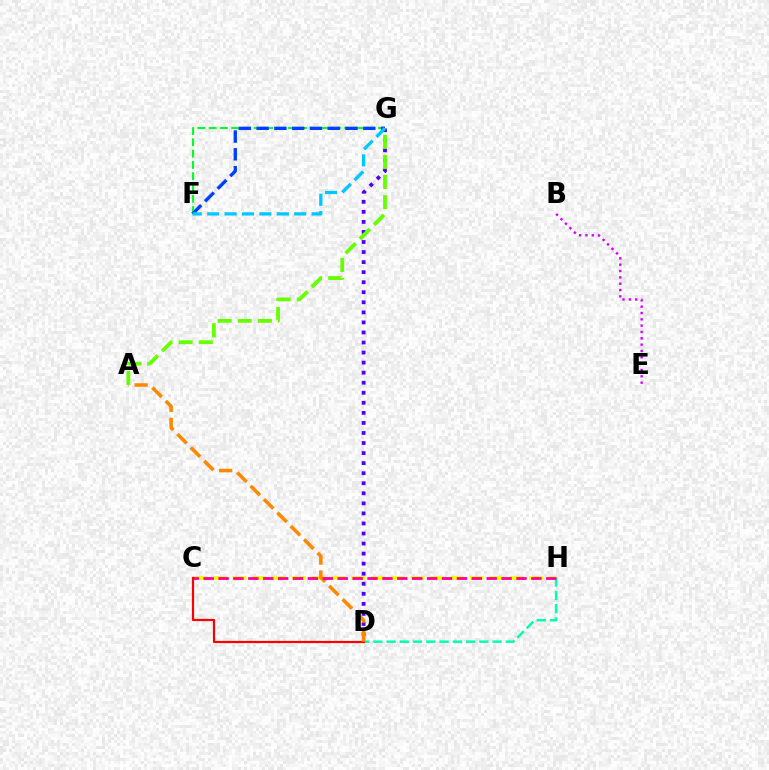{('C', 'H'): [{'color': '#eeff00', 'line_style': 'dashed', 'thickness': 2.69}, {'color': '#ff00a0', 'line_style': 'dashed', 'thickness': 2.02}], ('D', 'H'): [{'color': '#00ffaf', 'line_style': 'dashed', 'thickness': 1.8}], ('C', 'D'): [{'color': '#ff0000', 'line_style': 'solid', 'thickness': 1.58}], ('D', 'G'): [{'color': '#4f00ff', 'line_style': 'dotted', 'thickness': 2.73}], ('B', 'E'): [{'color': '#d600ff', 'line_style': 'dotted', 'thickness': 1.72}], ('F', 'G'): [{'color': '#00ff27', 'line_style': 'dashed', 'thickness': 1.53}, {'color': '#003fff', 'line_style': 'dashed', 'thickness': 2.41}, {'color': '#00c7ff', 'line_style': 'dashed', 'thickness': 2.36}], ('A', 'D'): [{'color': '#ff8800', 'line_style': 'dashed', 'thickness': 2.57}], ('A', 'G'): [{'color': '#66ff00', 'line_style': 'dashed', 'thickness': 2.73}]}